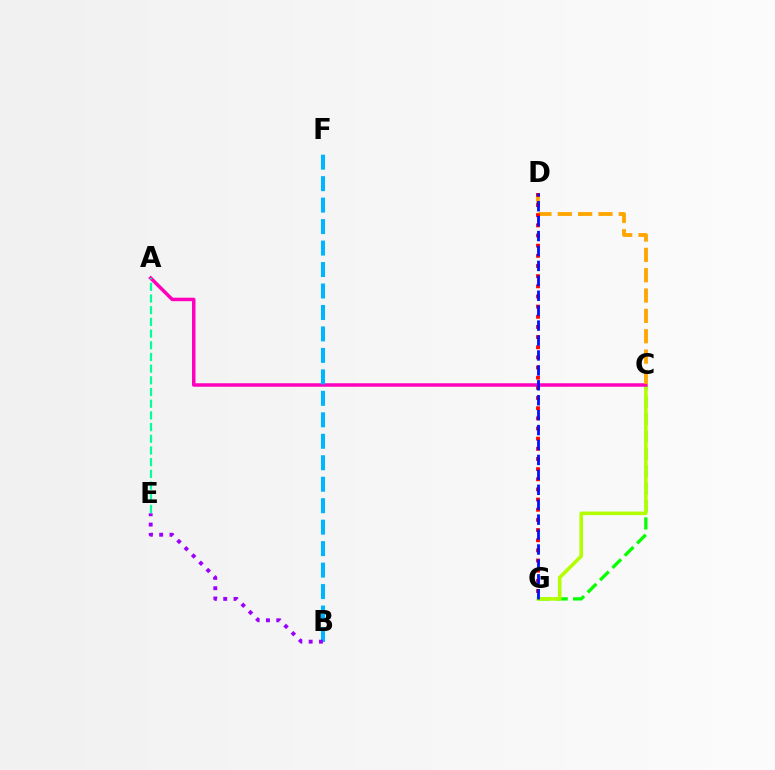{('C', 'G'): [{'color': '#08ff00', 'line_style': 'dashed', 'thickness': 2.37}, {'color': '#b3ff00', 'line_style': 'solid', 'thickness': 2.56}], ('A', 'C'): [{'color': '#ff00bd', 'line_style': 'solid', 'thickness': 2.51}], ('B', 'F'): [{'color': '#00b5ff', 'line_style': 'dashed', 'thickness': 2.92}], ('A', 'E'): [{'color': '#00ff9d', 'line_style': 'dashed', 'thickness': 1.59}], ('C', 'D'): [{'color': '#ffa500', 'line_style': 'dashed', 'thickness': 2.76}], ('B', 'E'): [{'color': '#9b00ff', 'line_style': 'dotted', 'thickness': 2.8}], ('D', 'G'): [{'color': '#ff0000', 'line_style': 'dotted', 'thickness': 2.76}, {'color': '#0010ff', 'line_style': 'dashed', 'thickness': 2.03}]}